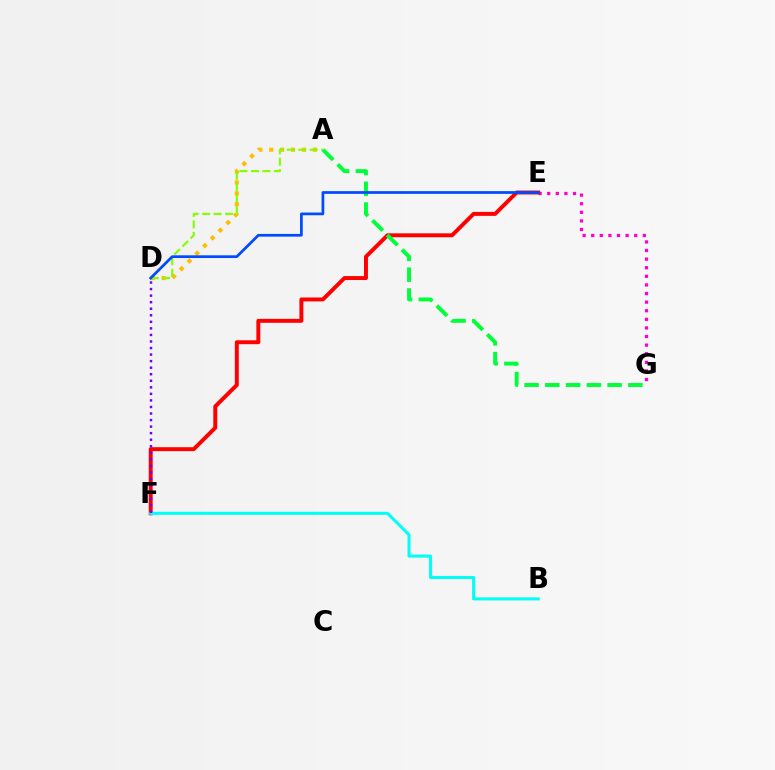{('E', 'G'): [{'color': '#ff00cf', 'line_style': 'dotted', 'thickness': 2.34}], ('E', 'F'): [{'color': '#ff0000', 'line_style': 'solid', 'thickness': 2.84}], ('A', 'D'): [{'color': '#ffbd00', 'line_style': 'dotted', 'thickness': 2.97}, {'color': '#84ff00', 'line_style': 'dashed', 'thickness': 1.56}], ('B', 'F'): [{'color': '#00fff6', 'line_style': 'solid', 'thickness': 2.19}], ('D', 'F'): [{'color': '#7200ff', 'line_style': 'dotted', 'thickness': 1.78}], ('A', 'G'): [{'color': '#00ff39', 'line_style': 'dashed', 'thickness': 2.82}], ('D', 'E'): [{'color': '#004bff', 'line_style': 'solid', 'thickness': 1.96}]}